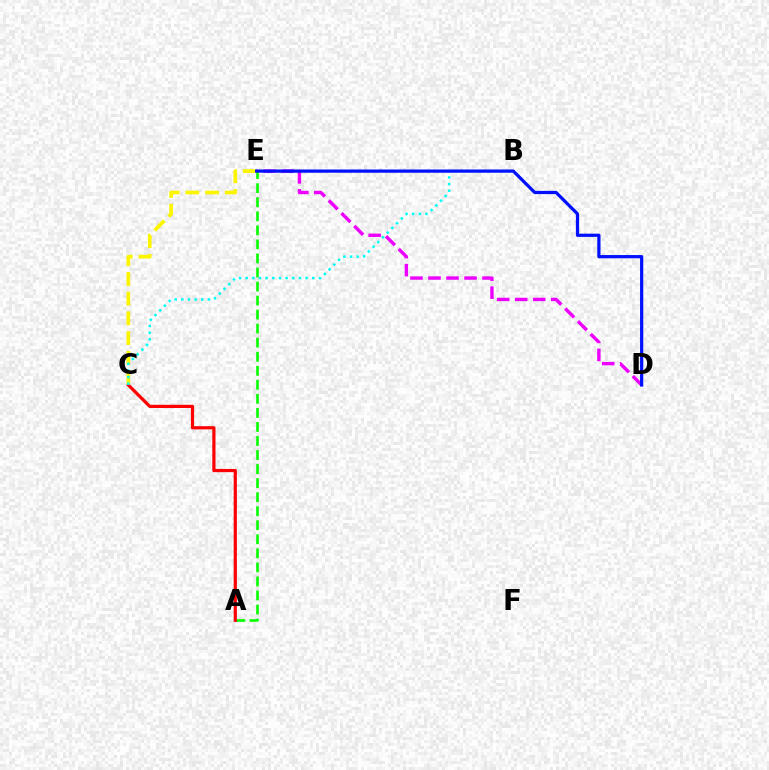{('D', 'E'): [{'color': '#ee00ff', 'line_style': 'dashed', 'thickness': 2.45}, {'color': '#0010ff', 'line_style': 'solid', 'thickness': 2.32}], ('A', 'E'): [{'color': '#08ff00', 'line_style': 'dashed', 'thickness': 1.91}], ('A', 'C'): [{'color': '#ff0000', 'line_style': 'solid', 'thickness': 2.31}], ('C', 'E'): [{'color': '#fcf500', 'line_style': 'dashed', 'thickness': 2.68}], ('B', 'C'): [{'color': '#00fff6', 'line_style': 'dotted', 'thickness': 1.81}]}